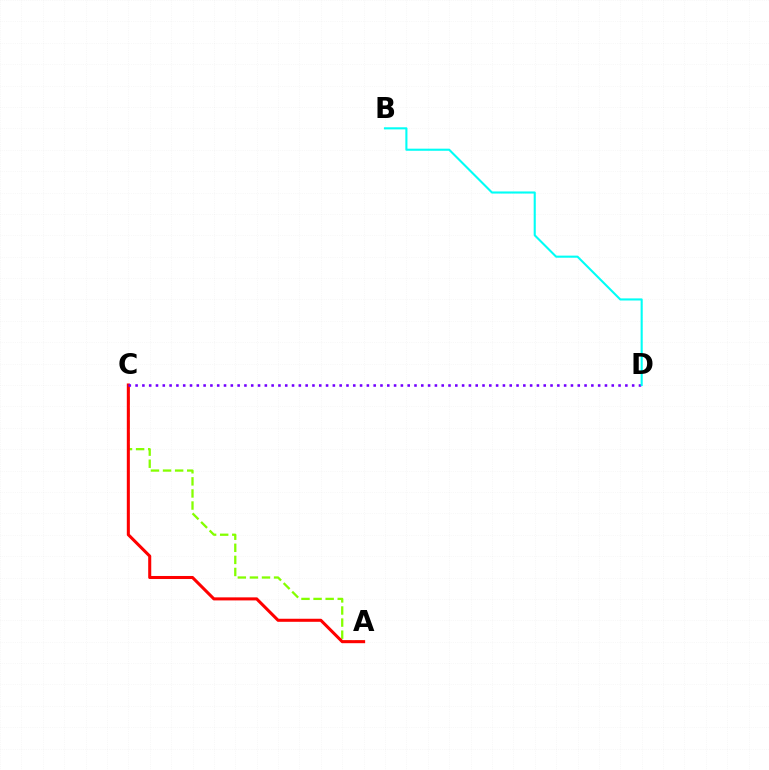{('A', 'C'): [{'color': '#84ff00', 'line_style': 'dashed', 'thickness': 1.64}, {'color': '#ff0000', 'line_style': 'solid', 'thickness': 2.2}], ('C', 'D'): [{'color': '#7200ff', 'line_style': 'dotted', 'thickness': 1.85}], ('B', 'D'): [{'color': '#00fff6', 'line_style': 'solid', 'thickness': 1.51}]}